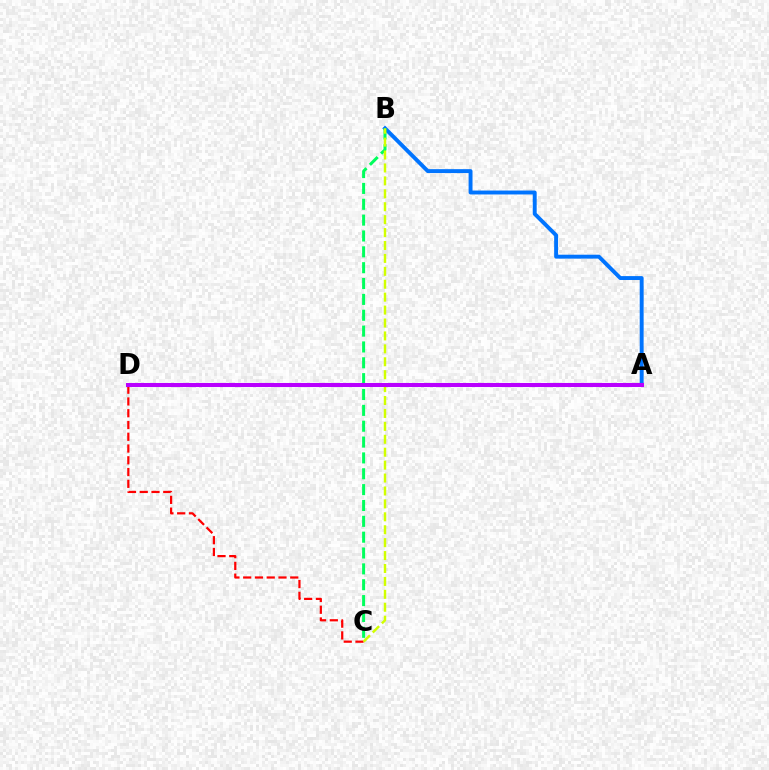{('A', 'B'): [{'color': '#0074ff', 'line_style': 'solid', 'thickness': 2.82}], ('B', 'C'): [{'color': '#00ff5c', 'line_style': 'dashed', 'thickness': 2.15}, {'color': '#d1ff00', 'line_style': 'dashed', 'thickness': 1.76}], ('C', 'D'): [{'color': '#ff0000', 'line_style': 'dashed', 'thickness': 1.6}], ('A', 'D'): [{'color': '#b900ff', 'line_style': 'solid', 'thickness': 2.91}]}